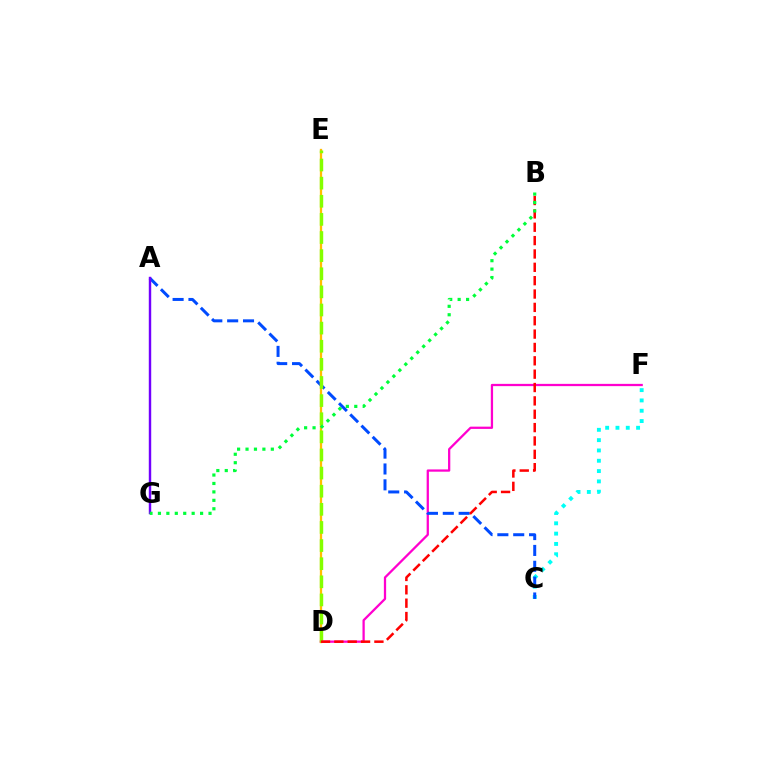{('D', 'F'): [{'color': '#ff00cf', 'line_style': 'solid', 'thickness': 1.63}], ('C', 'F'): [{'color': '#00fff6', 'line_style': 'dotted', 'thickness': 2.8}], ('A', 'C'): [{'color': '#004bff', 'line_style': 'dashed', 'thickness': 2.15}], ('D', 'E'): [{'color': '#ffbd00', 'line_style': 'solid', 'thickness': 1.65}, {'color': '#84ff00', 'line_style': 'dashed', 'thickness': 2.46}], ('A', 'G'): [{'color': '#7200ff', 'line_style': 'solid', 'thickness': 1.75}], ('B', 'D'): [{'color': '#ff0000', 'line_style': 'dashed', 'thickness': 1.81}], ('B', 'G'): [{'color': '#00ff39', 'line_style': 'dotted', 'thickness': 2.29}]}